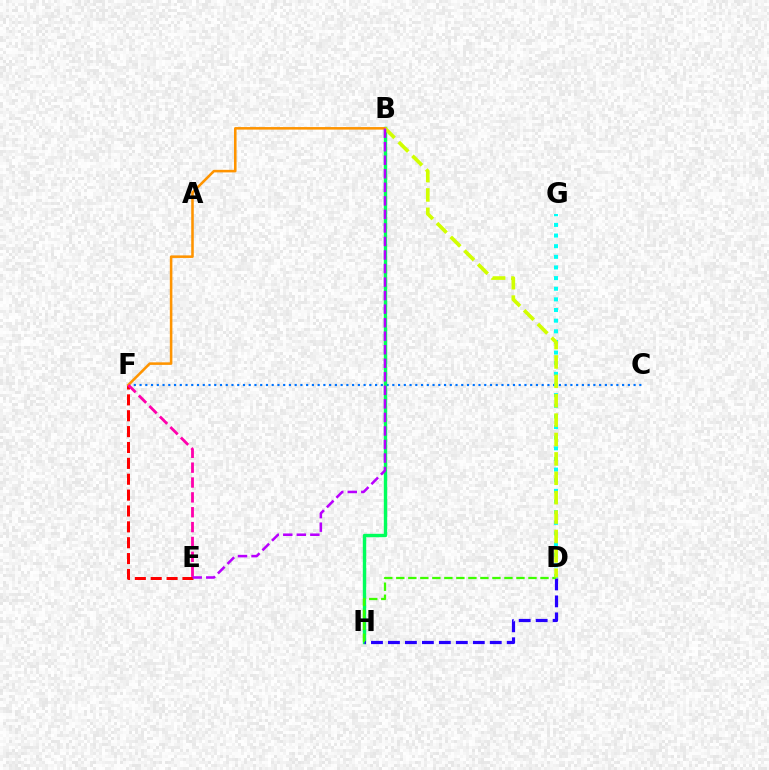{('C', 'F'): [{'color': '#0074ff', 'line_style': 'dotted', 'thickness': 1.56}], ('B', 'H'): [{'color': '#00ff5c', 'line_style': 'solid', 'thickness': 2.43}], ('D', 'G'): [{'color': '#00fff6', 'line_style': 'dotted', 'thickness': 2.89}], ('D', 'H'): [{'color': '#2500ff', 'line_style': 'dashed', 'thickness': 2.31}, {'color': '#3dff00', 'line_style': 'dashed', 'thickness': 1.63}], ('E', 'F'): [{'color': '#ff0000', 'line_style': 'dashed', 'thickness': 2.16}, {'color': '#ff00ac', 'line_style': 'dashed', 'thickness': 2.02}], ('B', 'F'): [{'color': '#ff9400', 'line_style': 'solid', 'thickness': 1.84}], ('B', 'D'): [{'color': '#d1ff00', 'line_style': 'dashed', 'thickness': 2.63}], ('B', 'E'): [{'color': '#b900ff', 'line_style': 'dashed', 'thickness': 1.84}]}